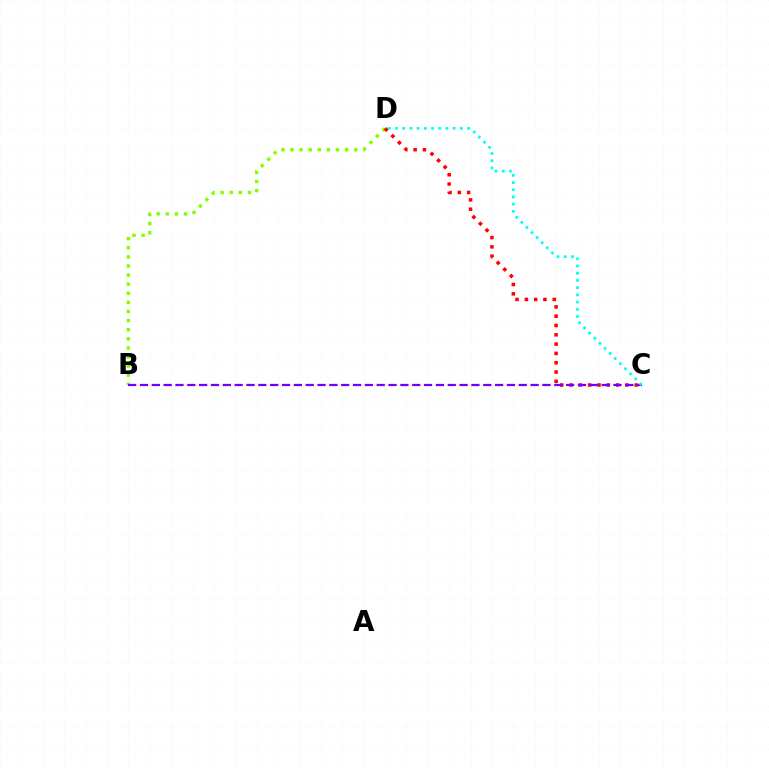{('B', 'D'): [{'color': '#84ff00', 'line_style': 'dotted', 'thickness': 2.47}], ('C', 'D'): [{'color': '#ff0000', 'line_style': 'dotted', 'thickness': 2.53}, {'color': '#00fff6', 'line_style': 'dotted', 'thickness': 1.96}], ('B', 'C'): [{'color': '#7200ff', 'line_style': 'dashed', 'thickness': 1.61}]}